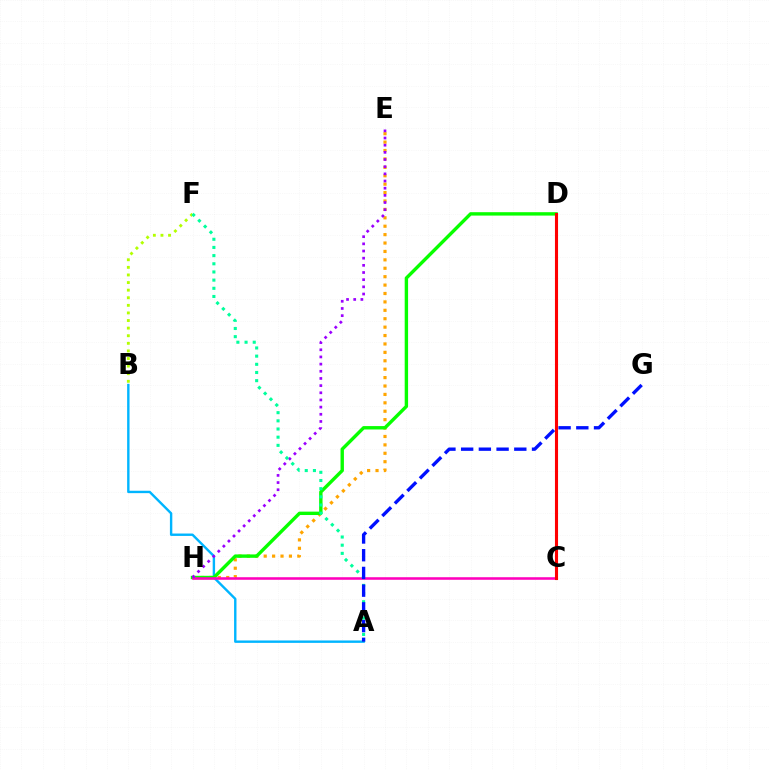{('E', 'H'): [{'color': '#ffa500', 'line_style': 'dotted', 'thickness': 2.29}, {'color': '#9b00ff', 'line_style': 'dotted', 'thickness': 1.95}], ('A', 'B'): [{'color': '#00b5ff', 'line_style': 'solid', 'thickness': 1.73}], ('D', 'H'): [{'color': '#08ff00', 'line_style': 'solid', 'thickness': 2.44}], ('C', 'H'): [{'color': '#ff00bd', 'line_style': 'solid', 'thickness': 1.84}], ('C', 'D'): [{'color': '#ff0000', 'line_style': 'solid', 'thickness': 2.23}], ('B', 'F'): [{'color': '#b3ff00', 'line_style': 'dotted', 'thickness': 2.06}], ('A', 'F'): [{'color': '#00ff9d', 'line_style': 'dotted', 'thickness': 2.22}], ('A', 'G'): [{'color': '#0010ff', 'line_style': 'dashed', 'thickness': 2.41}]}